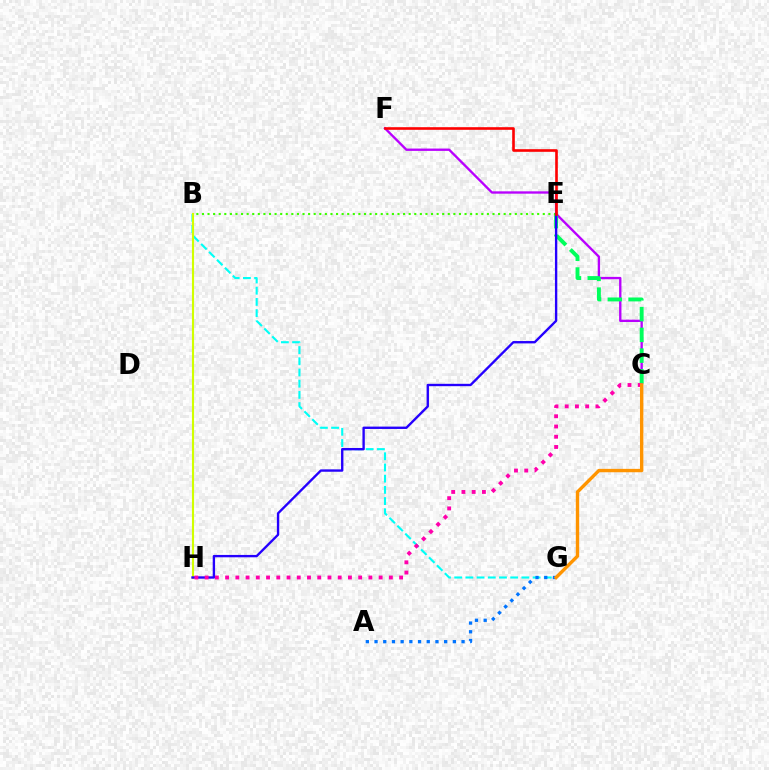{('B', 'G'): [{'color': '#00fff6', 'line_style': 'dashed', 'thickness': 1.52}], ('C', 'F'): [{'color': '#b900ff', 'line_style': 'solid', 'thickness': 1.69}], ('C', 'E'): [{'color': '#00ff5c', 'line_style': 'dashed', 'thickness': 2.82}], ('B', 'H'): [{'color': '#d1ff00', 'line_style': 'solid', 'thickness': 1.53}], ('B', 'E'): [{'color': '#3dff00', 'line_style': 'dotted', 'thickness': 1.52}], ('E', 'H'): [{'color': '#2500ff', 'line_style': 'solid', 'thickness': 1.7}], ('C', 'H'): [{'color': '#ff00ac', 'line_style': 'dotted', 'thickness': 2.78}], ('E', 'F'): [{'color': '#ff0000', 'line_style': 'solid', 'thickness': 1.89}], ('A', 'G'): [{'color': '#0074ff', 'line_style': 'dotted', 'thickness': 2.36}], ('C', 'G'): [{'color': '#ff9400', 'line_style': 'solid', 'thickness': 2.44}]}